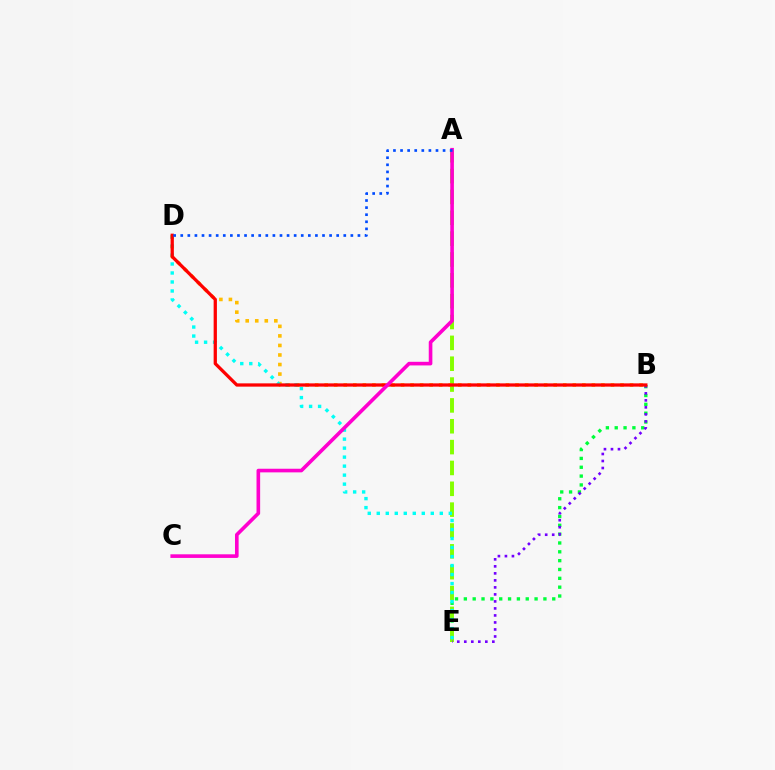{('B', 'E'): [{'color': '#00ff39', 'line_style': 'dotted', 'thickness': 2.4}, {'color': '#7200ff', 'line_style': 'dotted', 'thickness': 1.9}], ('A', 'E'): [{'color': '#84ff00', 'line_style': 'dashed', 'thickness': 2.83}], ('B', 'D'): [{'color': '#ffbd00', 'line_style': 'dotted', 'thickness': 2.59}, {'color': '#ff0000', 'line_style': 'solid', 'thickness': 2.36}], ('D', 'E'): [{'color': '#00fff6', 'line_style': 'dotted', 'thickness': 2.45}], ('A', 'C'): [{'color': '#ff00cf', 'line_style': 'solid', 'thickness': 2.61}], ('A', 'D'): [{'color': '#004bff', 'line_style': 'dotted', 'thickness': 1.93}]}